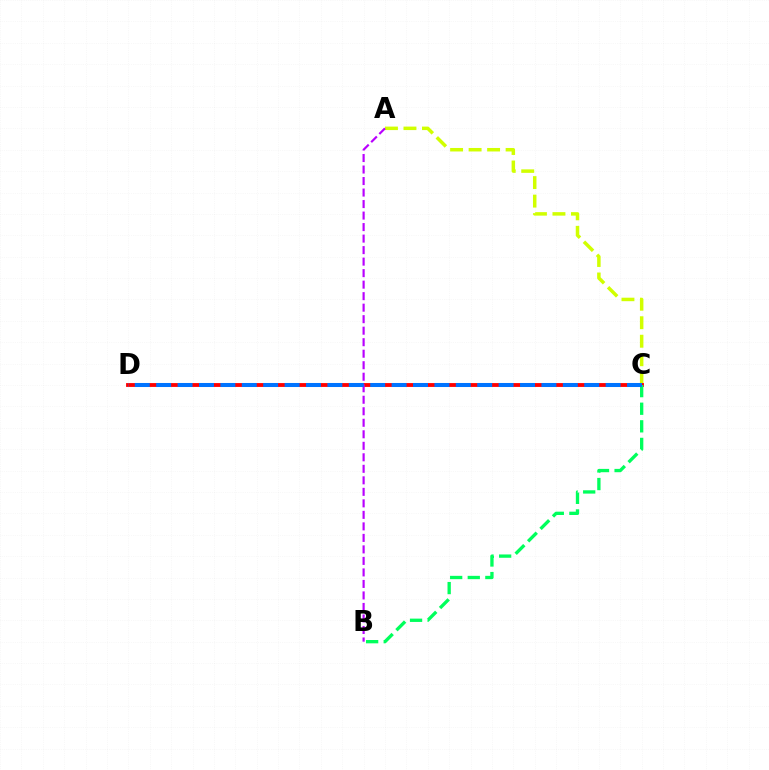{('A', 'C'): [{'color': '#d1ff00', 'line_style': 'dashed', 'thickness': 2.51}], ('C', 'D'): [{'color': '#ff0000', 'line_style': 'solid', 'thickness': 2.76}, {'color': '#0074ff', 'line_style': 'dashed', 'thickness': 2.91}], ('B', 'C'): [{'color': '#00ff5c', 'line_style': 'dashed', 'thickness': 2.39}], ('A', 'B'): [{'color': '#b900ff', 'line_style': 'dashed', 'thickness': 1.56}]}